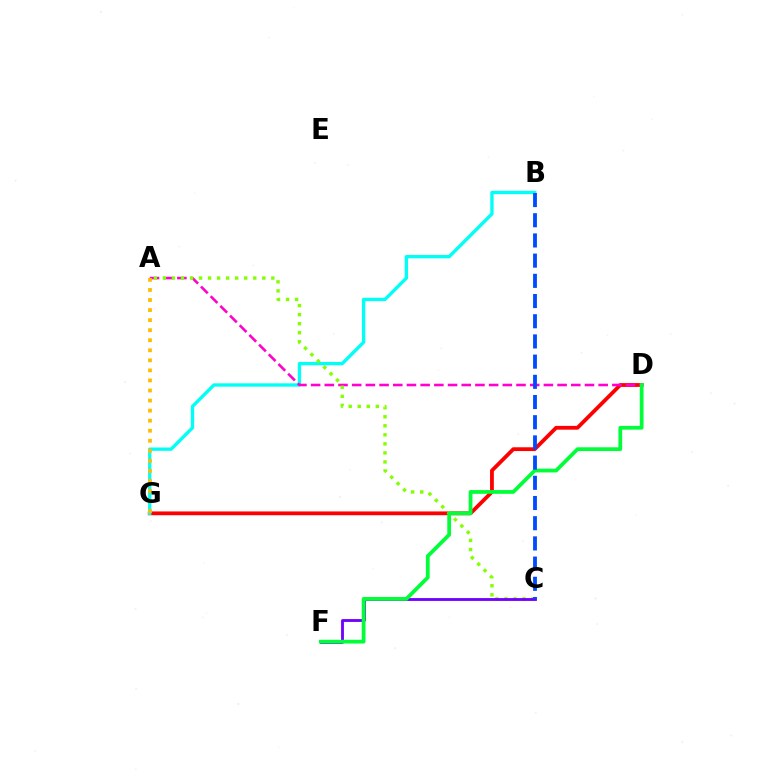{('D', 'G'): [{'color': '#ff0000', 'line_style': 'solid', 'thickness': 2.73}], ('B', 'G'): [{'color': '#00fff6', 'line_style': 'solid', 'thickness': 2.4}], ('A', 'D'): [{'color': '#ff00cf', 'line_style': 'dashed', 'thickness': 1.86}], ('A', 'C'): [{'color': '#84ff00', 'line_style': 'dotted', 'thickness': 2.45}], ('C', 'F'): [{'color': '#7200ff', 'line_style': 'solid', 'thickness': 2.04}], ('D', 'F'): [{'color': '#00ff39', 'line_style': 'solid', 'thickness': 2.71}], ('B', 'C'): [{'color': '#004bff', 'line_style': 'dashed', 'thickness': 2.74}], ('A', 'G'): [{'color': '#ffbd00', 'line_style': 'dotted', 'thickness': 2.73}]}